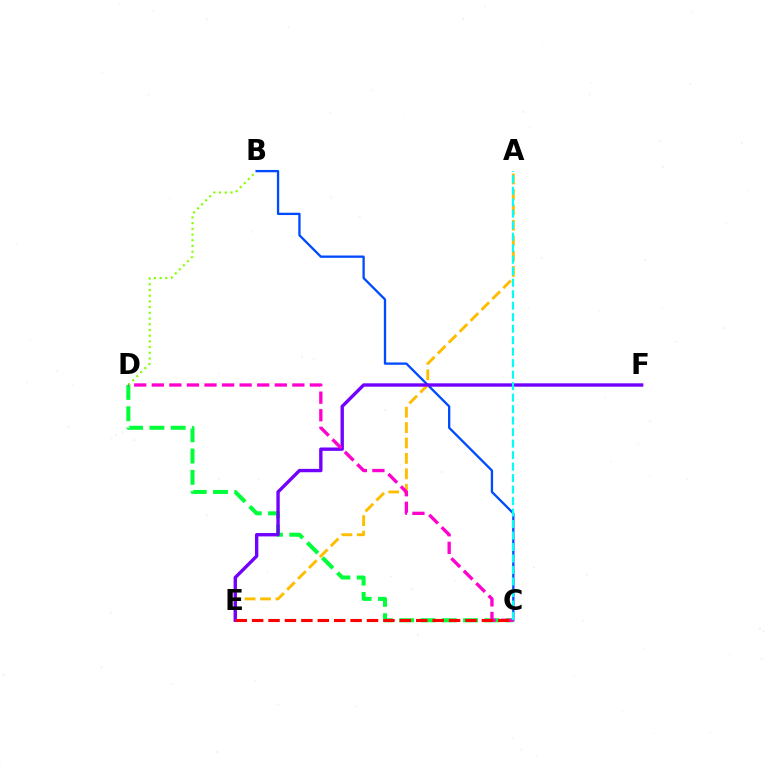{('B', 'D'): [{'color': '#84ff00', 'line_style': 'dotted', 'thickness': 1.55}], ('B', 'C'): [{'color': '#004bff', 'line_style': 'solid', 'thickness': 1.66}], ('A', 'E'): [{'color': '#ffbd00', 'line_style': 'dashed', 'thickness': 2.09}], ('C', 'D'): [{'color': '#00ff39', 'line_style': 'dashed', 'thickness': 2.89}, {'color': '#ff00cf', 'line_style': 'dashed', 'thickness': 2.39}], ('E', 'F'): [{'color': '#7200ff', 'line_style': 'solid', 'thickness': 2.42}], ('C', 'E'): [{'color': '#ff0000', 'line_style': 'dashed', 'thickness': 2.23}], ('A', 'C'): [{'color': '#00fff6', 'line_style': 'dashed', 'thickness': 1.56}]}